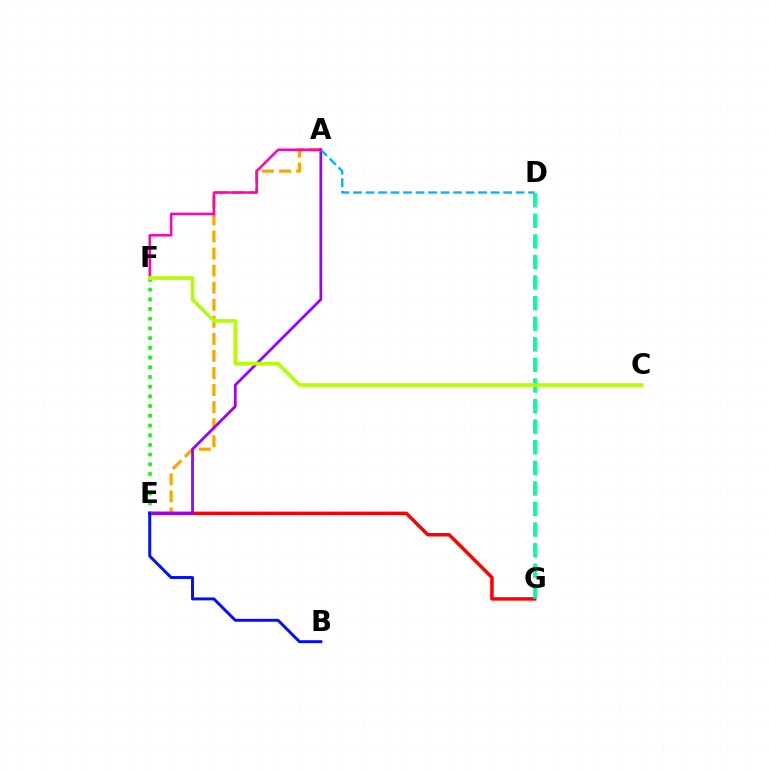{('A', 'E'): [{'color': '#ffa500', 'line_style': 'dashed', 'thickness': 2.32}, {'color': '#9b00ff', 'line_style': 'solid', 'thickness': 1.98}], ('E', 'G'): [{'color': '#ff0000', 'line_style': 'solid', 'thickness': 2.5}], ('A', 'D'): [{'color': '#00b5ff', 'line_style': 'dashed', 'thickness': 1.7}], ('A', 'F'): [{'color': '#ff00bd', 'line_style': 'solid', 'thickness': 1.78}], ('E', 'F'): [{'color': '#08ff00', 'line_style': 'dotted', 'thickness': 2.64}], ('D', 'G'): [{'color': '#00ff9d', 'line_style': 'dashed', 'thickness': 2.8}], ('B', 'E'): [{'color': '#0010ff', 'line_style': 'solid', 'thickness': 2.13}], ('C', 'F'): [{'color': '#b3ff00', 'line_style': 'solid', 'thickness': 2.66}]}